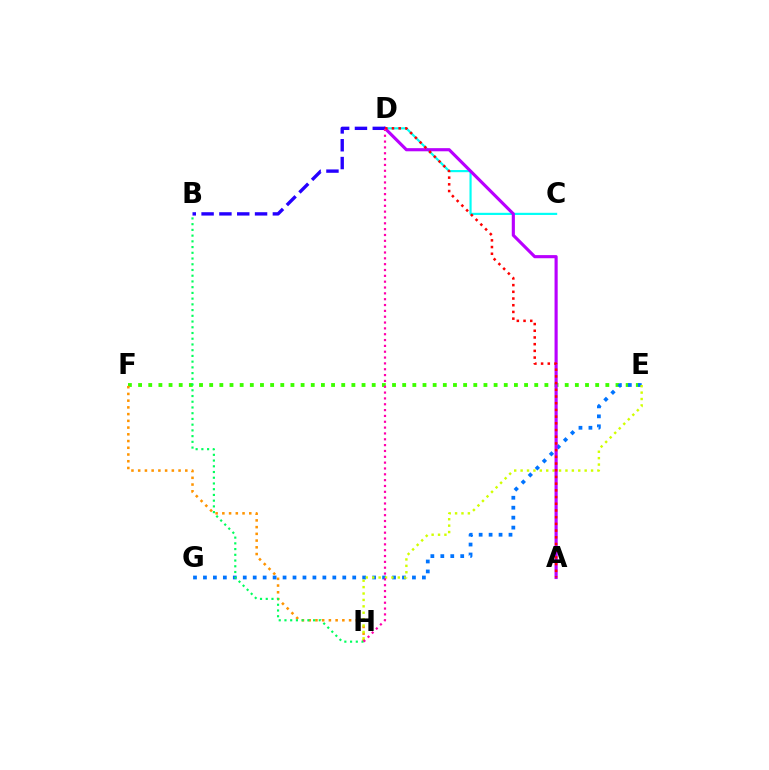{('E', 'F'): [{'color': '#3dff00', 'line_style': 'dotted', 'thickness': 2.76}], ('C', 'D'): [{'color': '#00fff6', 'line_style': 'solid', 'thickness': 1.56}], ('F', 'H'): [{'color': '#ff9400', 'line_style': 'dotted', 'thickness': 1.83}], ('E', 'G'): [{'color': '#0074ff', 'line_style': 'dotted', 'thickness': 2.7}], ('E', 'H'): [{'color': '#d1ff00', 'line_style': 'dotted', 'thickness': 1.74}], ('B', 'H'): [{'color': '#00ff5c', 'line_style': 'dotted', 'thickness': 1.56}], ('A', 'D'): [{'color': '#b900ff', 'line_style': 'solid', 'thickness': 2.26}, {'color': '#ff0000', 'line_style': 'dotted', 'thickness': 1.82}], ('B', 'D'): [{'color': '#2500ff', 'line_style': 'dashed', 'thickness': 2.42}], ('D', 'H'): [{'color': '#ff00ac', 'line_style': 'dotted', 'thickness': 1.59}]}